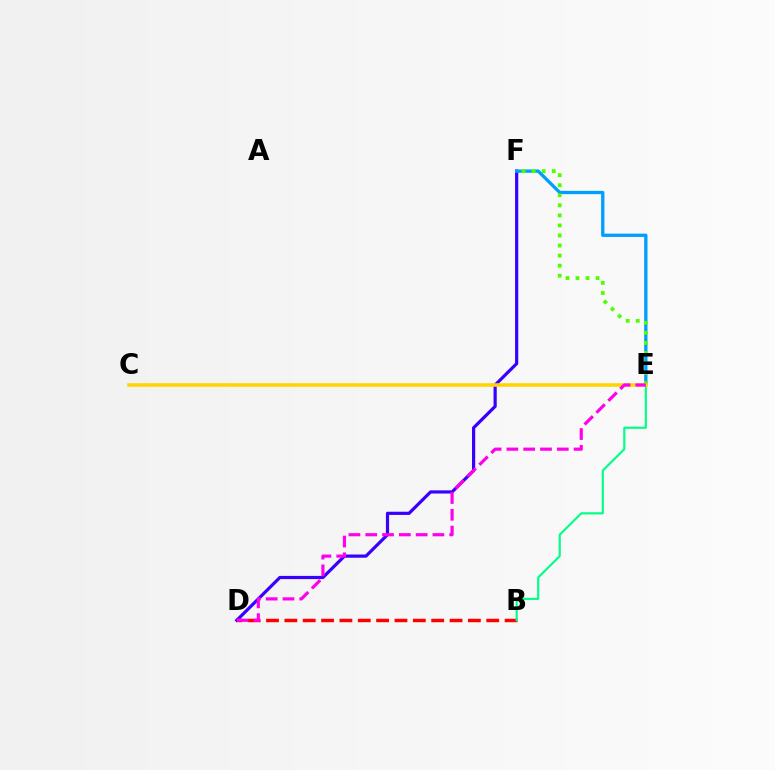{('D', 'F'): [{'color': '#3700ff', 'line_style': 'solid', 'thickness': 2.3}], ('B', 'D'): [{'color': '#ff0000', 'line_style': 'dashed', 'thickness': 2.49}], ('E', 'F'): [{'color': '#009eff', 'line_style': 'solid', 'thickness': 2.38}, {'color': '#4fff00', 'line_style': 'dotted', 'thickness': 2.73}], ('B', 'E'): [{'color': '#00ff86', 'line_style': 'solid', 'thickness': 1.55}], ('C', 'E'): [{'color': '#ffd500', 'line_style': 'solid', 'thickness': 2.56}], ('D', 'E'): [{'color': '#ff00ed', 'line_style': 'dashed', 'thickness': 2.28}]}